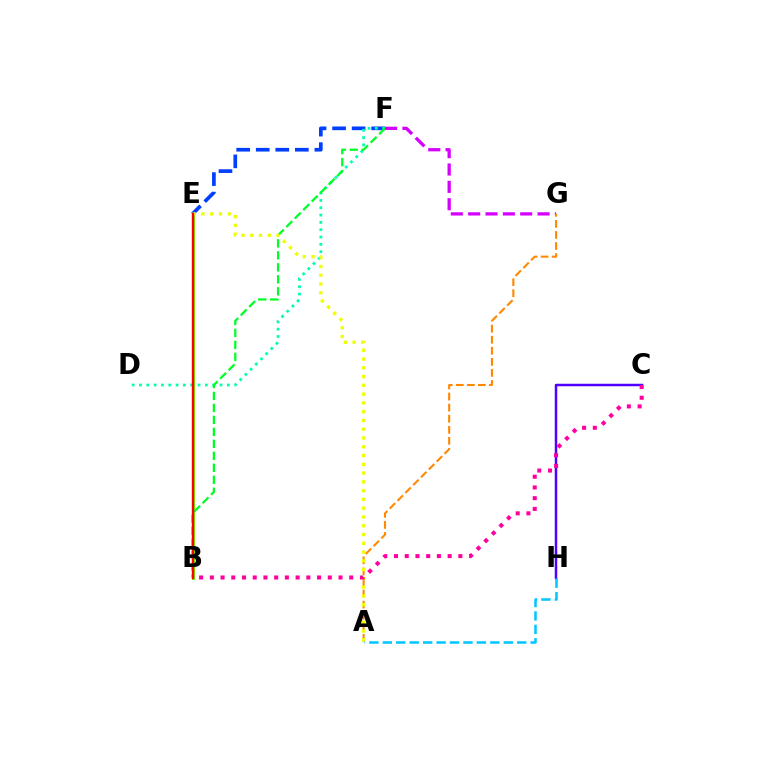{('E', 'F'): [{'color': '#003fff', 'line_style': 'dashed', 'thickness': 2.66}], ('B', 'E'): [{'color': '#66ff00', 'line_style': 'solid', 'thickness': 2.17}, {'color': '#ff0000', 'line_style': 'solid', 'thickness': 1.71}], ('F', 'G'): [{'color': '#d600ff', 'line_style': 'dashed', 'thickness': 2.36}], ('D', 'F'): [{'color': '#00ffaf', 'line_style': 'dotted', 'thickness': 1.99}], ('B', 'F'): [{'color': '#00ff27', 'line_style': 'dashed', 'thickness': 1.63}], ('A', 'G'): [{'color': '#ff8800', 'line_style': 'dashed', 'thickness': 1.5}], ('C', 'H'): [{'color': '#4f00ff', 'line_style': 'solid', 'thickness': 1.79}], ('A', 'E'): [{'color': '#eeff00', 'line_style': 'dotted', 'thickness': 2.38}], ('B', 'C'): [{'color': '#ff00a0', 'line_style': 'dotted', 'thickness': 2.91}], ('A', 'H'): [{'color': '#00c7ff', 'line_style': 'dashed', 'thickness': 1.83}]}